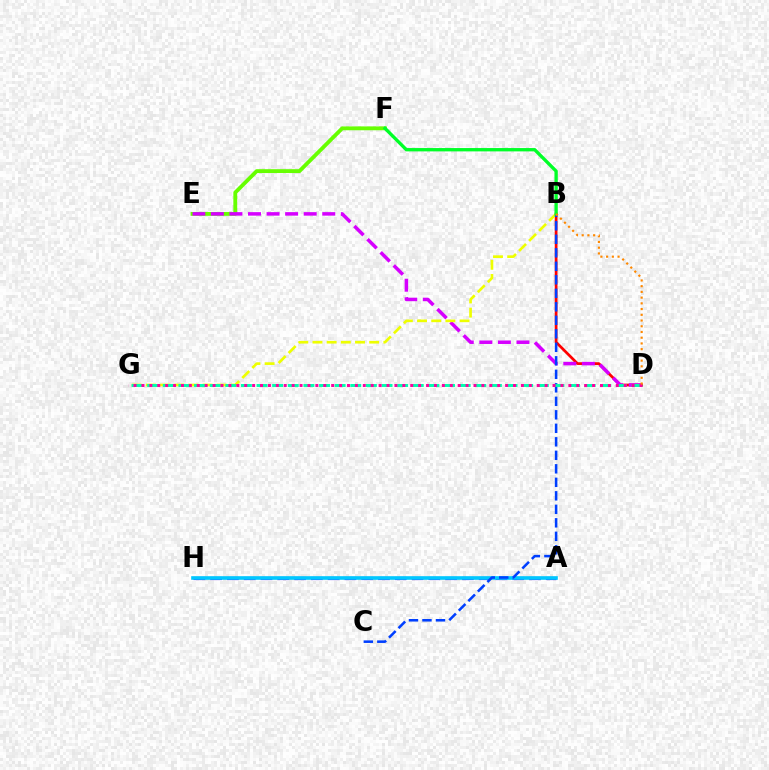{('E', 'F'): [{'color': '#66ff00', 'line_style': 'solid', 'thickness': 2.77}], ('B', 'D'): [{'color': '#ff0000', 'line_style': 'solid', 'thickness': 1.97}, {'color': '#ff8800', 'line_style': 'dotted', 'thickness': 1.56}], ('D', 'E'): [{'color': '#d600ff', 'line_style': 'dashed', 'thickness': 2.52}], ('B', 'G'): [{'color': '#eeff00', 'line_style': 'dashed', 'thickness': 1.93}], ('A', 'H'): [{'color': '#4f00ff', 'line_style': 'dashed', 'thickness': 2.28}, {'color': '#00c7ff', 'line_style': 'solid', 'thickness': 2.61}], ('B', 'C'): [{'color': '#003fff', 'line_style': 'dashed', 'thickness': 1.83}], ('D', 'G'): [{'color': '#00ffaf', 'line_style': 'dashed', 'thickness': 2.12}, {'color': '#ff00a0', 'line_style': 'dotted', 'thickness': 2.15}], ('B', 'F'): [{'color': '#00ff27', 'line_style': 'solid', 'thickness': 2.4}]}